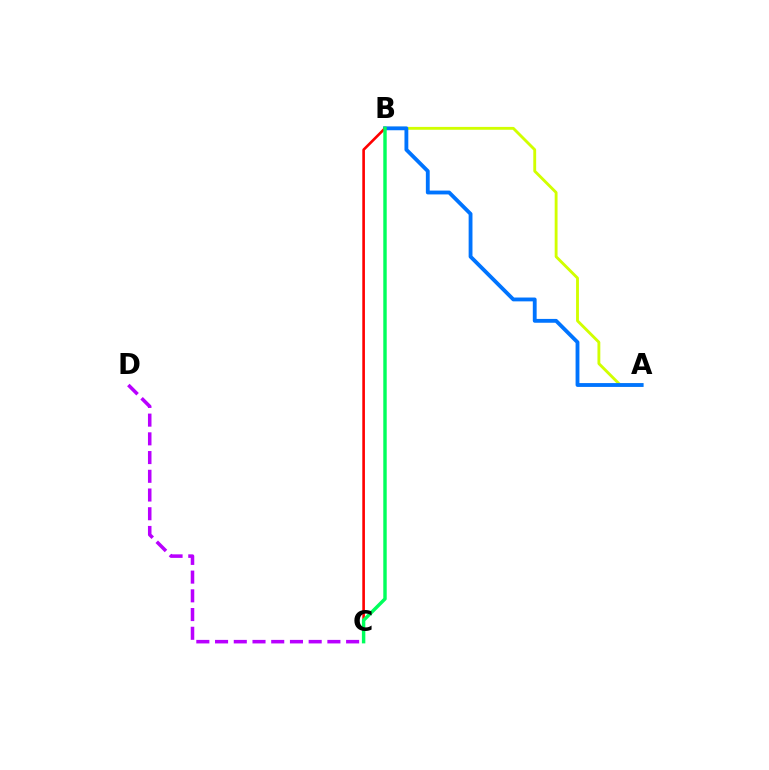{('C', 'D'): [{'color': '#b900ff', 'line_style': 'dashed', 'thickness': 2.54}], ('A', 'B'): [{'color': '#d1ff00', 'line_style': 'solid', 'thickness': 2.06}, {'color': '#0074ff', 'line_style': 'solid', 'thickness': 2.76}], ('B', 'C'): [{'color': '#ff0000', 'line_style': 'solid', 'thickness': 1.9}, {'color': '#00ff5c', 'line_style': 'solid', 'thickness': 2.47}]}